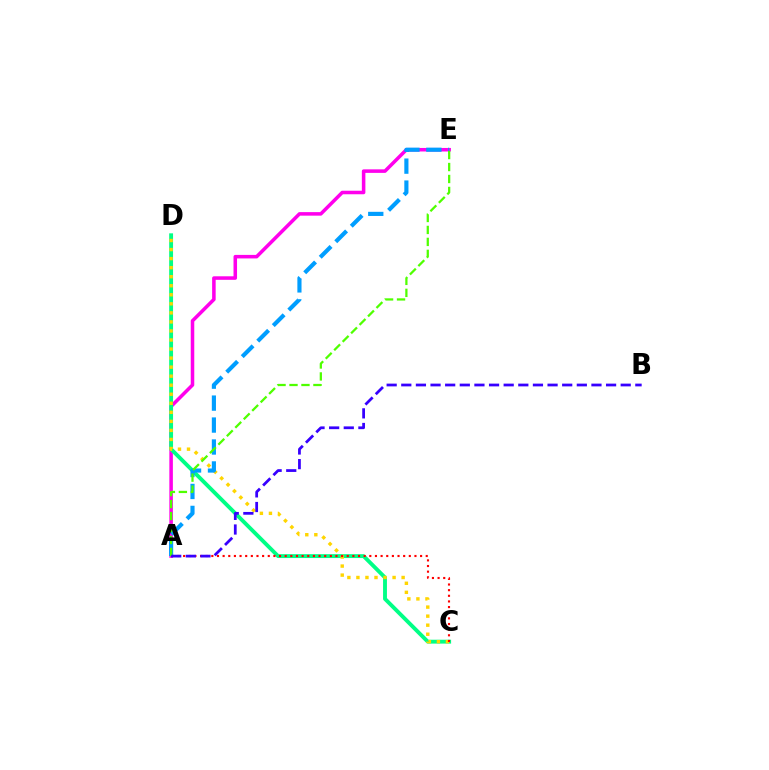{('A', 'E'): [{'color': '#ff00ed', 'line_style': 'solid', 'thickness': 2.54}, {'color': '#009eff', 'line_style': 'dashed', 'thickness': 2.98}, {'color': '#4fff00', 'line_style': 'dashed', 'thickness': 1.62}], ('C', 'D'): [{'color': '#00ff86', 'line_style': 'solid', 'thickness': 2.79}, {'color': '#ffd500', 'line_style': 'dotted', 'thickness': 2.46}], ('A', 'C'): [{'color': '#ff0000', 'line_style': 'dotted', 'thickness': 1.53}], ('A', 'B'): [{'color': '#3700ff', 'line_style': 'dashed', 'thickness': 1.99}]}